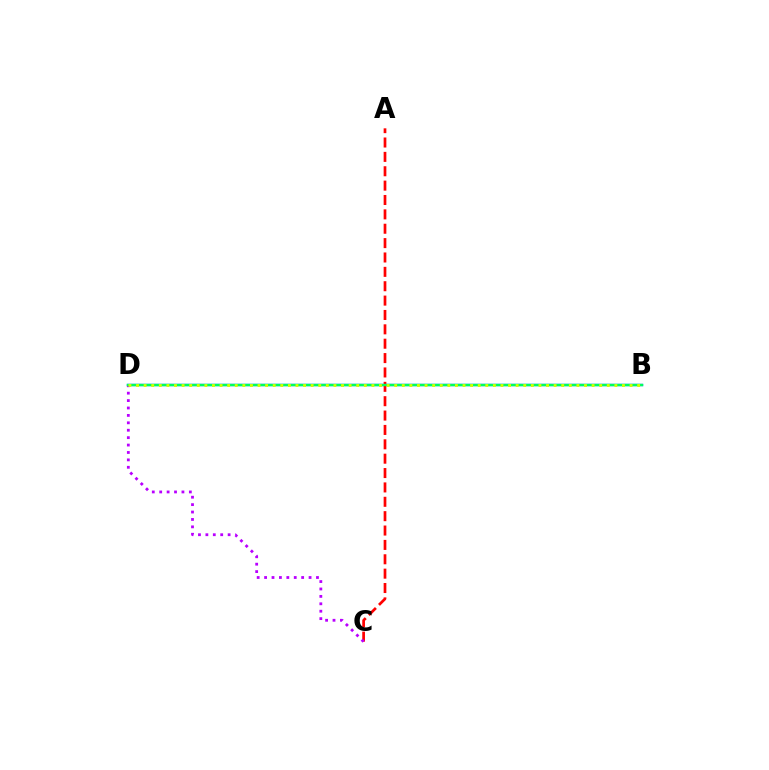{('B', 'D'): [{'color': '#0074ff', 'line_style': 'solid', 'thickness': 1.74}, {'color': '#00ff5c', 'line_style': 'solid', 'thickness': 1.68}, {'color': '#d1ff00', 'line_style': 'dotted', 'thickness': 2.06}], ('A', 'C'): [{'color': '#ff0000', 'line_style': 'dashed', 'thickness': 1.95}], ('C', 'D'): [{'color': '#b900ff', 'line_style': 'dotted', 'thickness': 2.01}]}